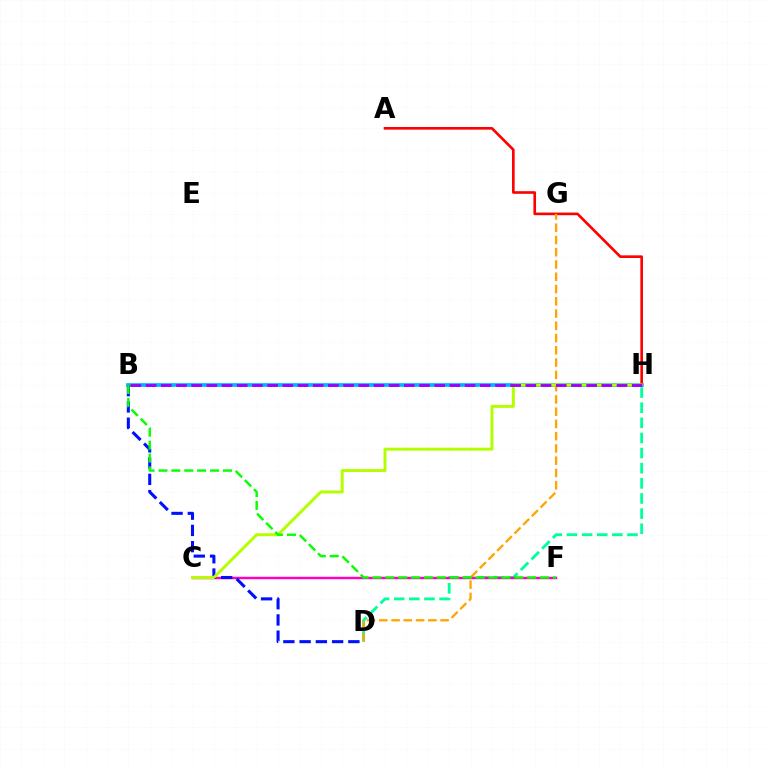{('D', 'H'): [{'color': '#00ff9d', 'line_style': 'dashed', 'thickness': 2.06}], ('B', 'H'): [{'color': '#00b5ff', 'line_style': 'solid', 'thickness': 2.65}, {'color': '#9b00ff', 'line_style': 'dashed', 'thickness': 2.06}], ('C', 'F'): [{'color': '#ff00bd', 'line_style': 'solid', 'thickness': 1.77}], ('A', 'H'): [{'color': '#ff0000', 'line_style': 'solid', 'thickness': 1.9}], ('D', 'G'): [{'color': '#ffa500', 'line_style': 'dashed', 'thickness': 1.67}], ('B', 'D'): [{'color': '#0010ff', 'line_style': 'dashed', 'thickness': 2.21}], ('C', 'H'): [{'color': '#b3ff00', 'line_style': 'solid', 'thickness': 2.14}], ('B', 'F'): [{'color': '#08ff00', 'line_style': 'dashed', 'thickness': 1.75}]}